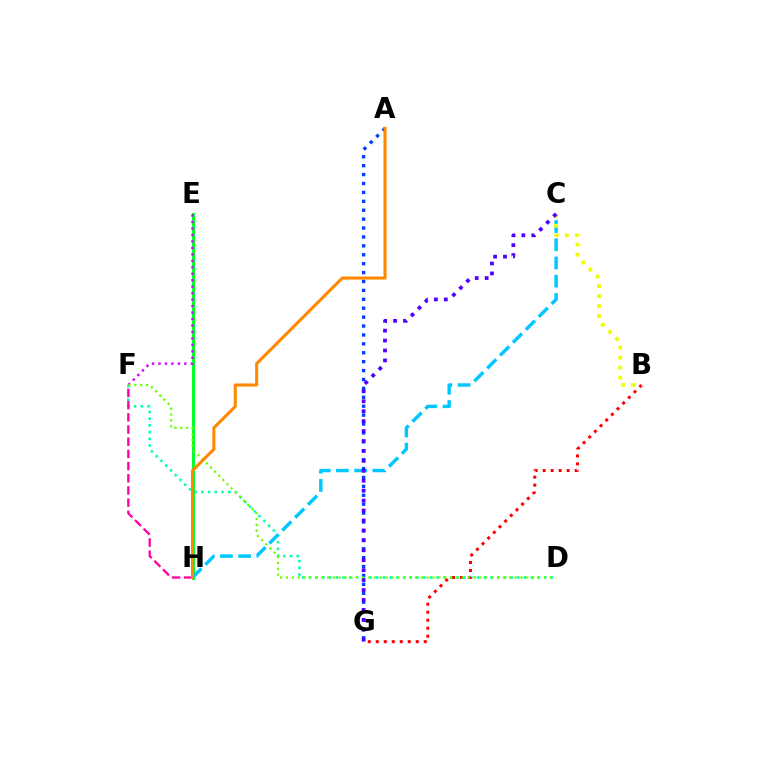{('E', 'H'): [{'color': '#00ff27', 'line_style': 'solid', 'thickness': 2.13}], ('D', 'F'): [{'color': '#00ffaf', 'line_style': 'dotted', 'thickness': 1.83}, {'color': '#66ff00', 'line_style': 'dotted', 'thickness': 1.59}], ('C', 'H'): [{'color': '#00c7ff', 'line_style': 'dashed', 'thickness': 2.47}], ('A', 'G'): [{'color': '#003fff', 'line_style': 'dotted', 'thickness': 2.42}], ('B', 'G'): [{'color': '#ff0000', 'line_style': 'dotted', 'thickness': 2.17}], ('E', 'F'): [{'color': '#d600ff', 'line_style': 'dotted', 'thickness': 1.76}], ('F', 'H'): [{'color': '#ff00a0', 'line_style': 'dashed', 'thickness': 1.66}], ('B', 'C'): [{'color': '#eeff00', 'line_style': 'dotted', 'thickness': 2.73}], ('A', 'H'): [{'color': '#ff8800', 'line_style': 'solid', 'thickness': 2.2}], ('C', 'G'): [{'color': '#4f00ff', 'line_style': 'dotted', 'thickness': 2.7}]}